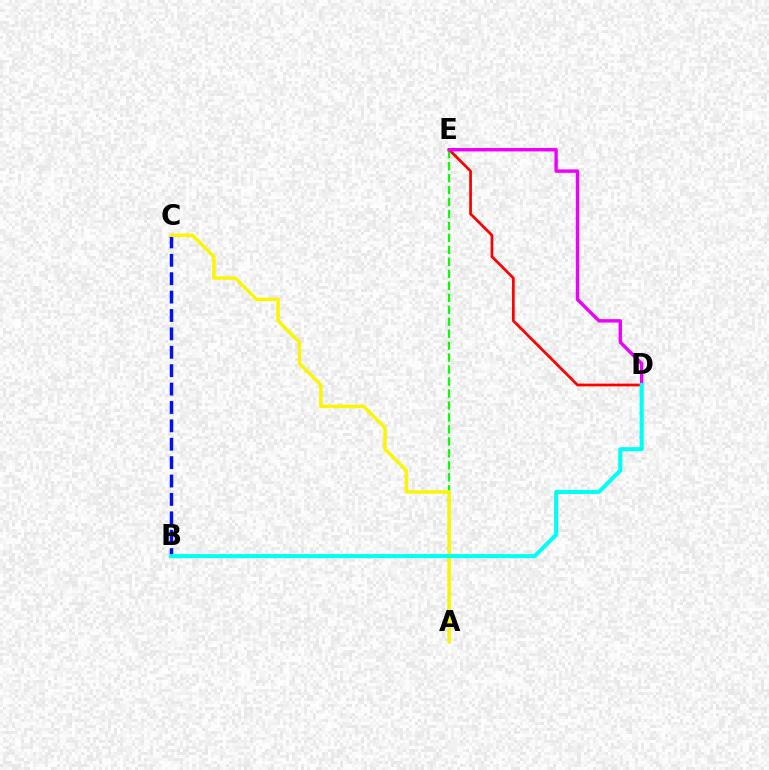{('A', 'E'): [{'color': '#08ff00', 'line_style': 'dashed', 'thickness': 1.63}], ('B', 'C'): [{'color': '#0010ff', 'line_style': 'dashed', 'thickness': 2.5}], ('D', 'E'): [{'color': '#ff0000', 'line_style': 'solid', 'thickness': 1.97}, {'color': '#ee00ff', 'line_style': 'solid', 'thickness': 2.45}], ('A', 'C'): [{'color': '#fcf500', 'line_style': 'solid', 'thickness': 2.46}], ('B', 'D'): [{'color': '#00fff6', 'line_style': 'solid', 'thickness': 2.92}]}